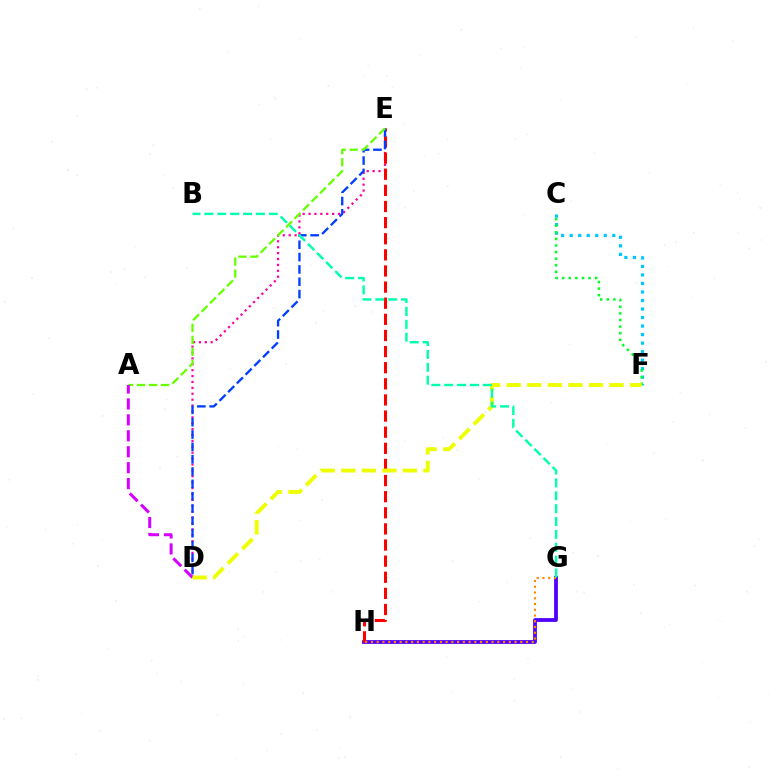{('C', 'F'): [{'color': '#00c7ff', 'line_style': 'dotted', 'thickness': 2.31}, {'color': '#00ff27', 'line_style': 'dotted', 'thickness': 1.79}], ('D', 'E'): [{'color': '#ff00a0', 'line_style': 'dotted', 'thickness': 1.6}, {'color': '#003fff', 'line_style': 'dashed', 'thickness': 1.67}], ('G', 'H'): [{'color': '#4f00ff', 'line_style': 'solid', 'thickness': 2.73}, {'color': '#ff8800', 'line_style': 'dotted', 'thickness': 1.56}], ('E', 'H'): [{'color': '#ff0000', 'line_style': 'dashed', 'thickness': 2.19}], ('A', 'E'): [{'color': '#66ff00', 'line_style': 'dashed', 'thickness': 1.63}], ('A', 'D'): [{'color': '#d600ff', 'line_style': 'dashed', 'thickness': 2.16}], ('D', 'F'): [{'color': '#eeff00', 'line_style': 'dashed', 'thickness': 2.79}], ('B', 'G'): [{'color': '#00ffaf', 'line_style': 'dashed', 'thickness': 1.75}]}